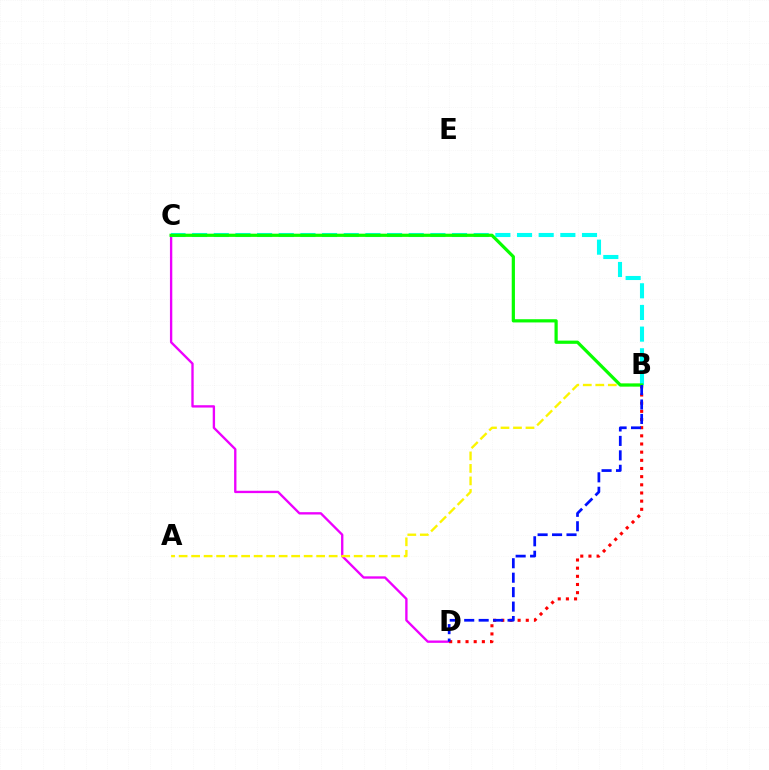{('C', 'D'): [{'color': '#ee00ff', 'line_style': 'solid', 'thickness': 1.69}], ('A', 'B'): [{'color': '#fcf500', 'line_style': 'dashed', 'thickness': 1.7}], ('B', 'D'): [{'color': '#ff0000', 'line_style': 'dotted', 'thickness': 2.22}, {'color': '#0010ff', 'line_style': 'dashed', 'thickness': 1.96}], ('B', 'C'): [{'color': '#00fff6', 'line_style': 'dashed', 'thickness': 2.94}, {'color': '#08ff00', 'line_style': 'solid', 'thickness': 2.31}]}